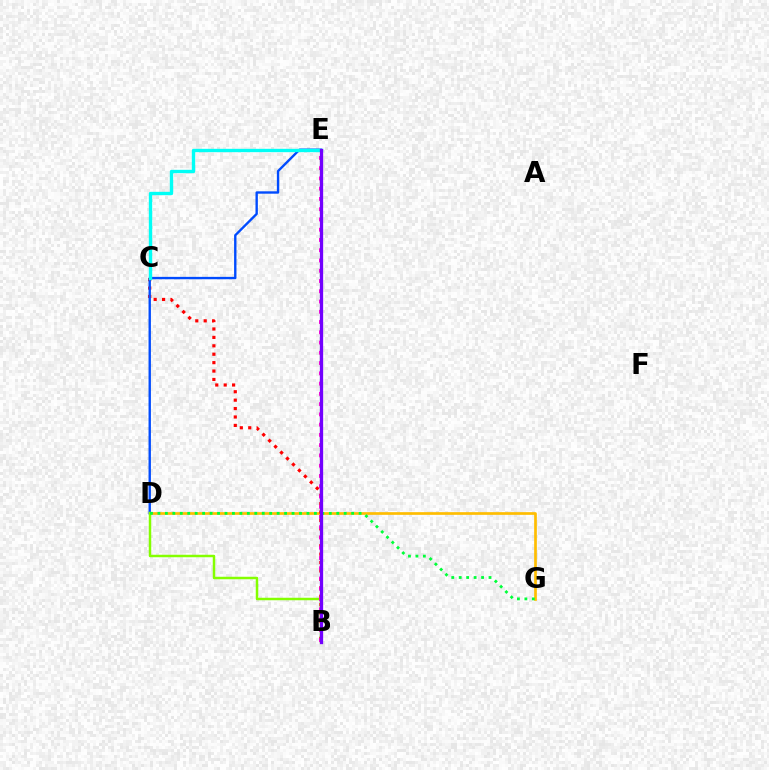{('D', 'G'): [{'color': '#ffbd00', 'line_style': 'solid', 'thickness': 1.94}, {'color': '#00ff39', 'line_style': 'dotted', 'thickness': 2.02}], ('B', 'C'): [{'color': '#ff0000', 'line_style': 'dotted', 'thickness': 2.29}], ('D', 'E'): [{'color': '#004bff', 'line_style': 'solid', 'thickness': 1.71}], ('B', 'D'): [{'color': '#84ff00', 'line_style': 'solid', 'thickness': 1.78}], ('C', 'E'): [{'color': '#00fff6', 'line_style': 'solid', 'thickness': 2.42}], ('B', 'E'): [{'color': '#ff00cf', 'line_style': 'dotted', 'thickness': 2.79}, {'color': '#7200ff', 'line_style': 'solid', 'thickness': 2.37}]}